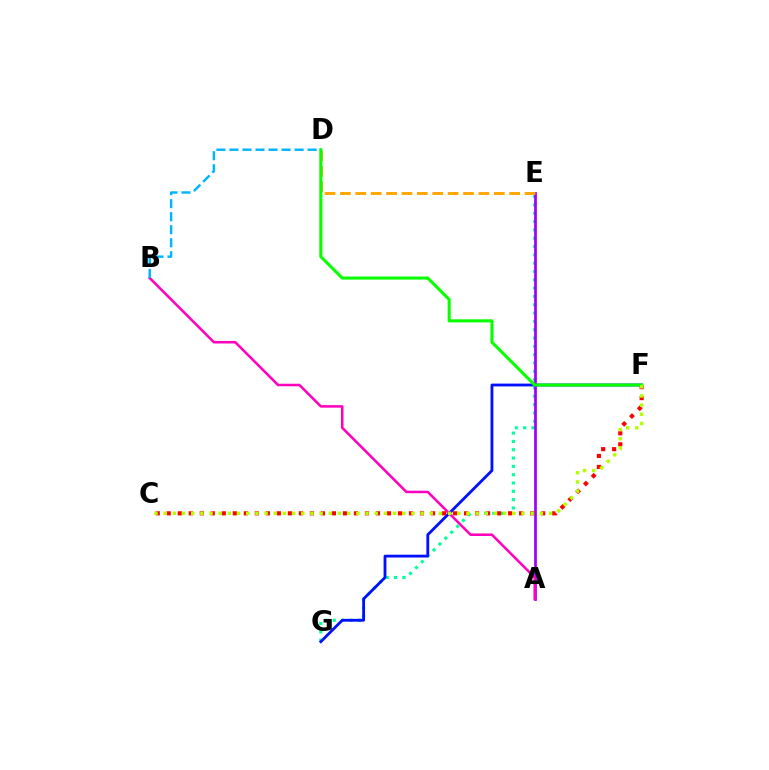{('E', 'G'): [{'color': '#00ff9d', 'line_style': 'dotted', 'thickness': 2.26}], ('F', 'G'): [{'color': '#0010ff', 'line_style': 'solid', 'thickness': 2.02}], ('A', 'E'): [{'color': '#9b00ff', 'line_style': 'solid', 'thickness': 1.96}], ('D', 'E'): [{'color': '#ffa500', 'line_style': 'dashed', 'thickness': 2.09}], ('A', 'B'): [{'color': '#ff00bd', 'line_style': 'solid', 'thickness': 1.83}], ('C', 'F'): [{'color': '#ff0000', 'line_style': 'dotted', 'thickness': 2.99}, {'color': '#b3ff00', 'line_style': 'dotted', 'thickness': 2.49}], ('D', 'F'): [{'color': '#08ff00', 'line_style': 'solid', 'thickness': 2.21}], ('B', 'D'): [{'color': '#00b5ff', 'line_style': 'dashed', 'thickness': 1.77}]}